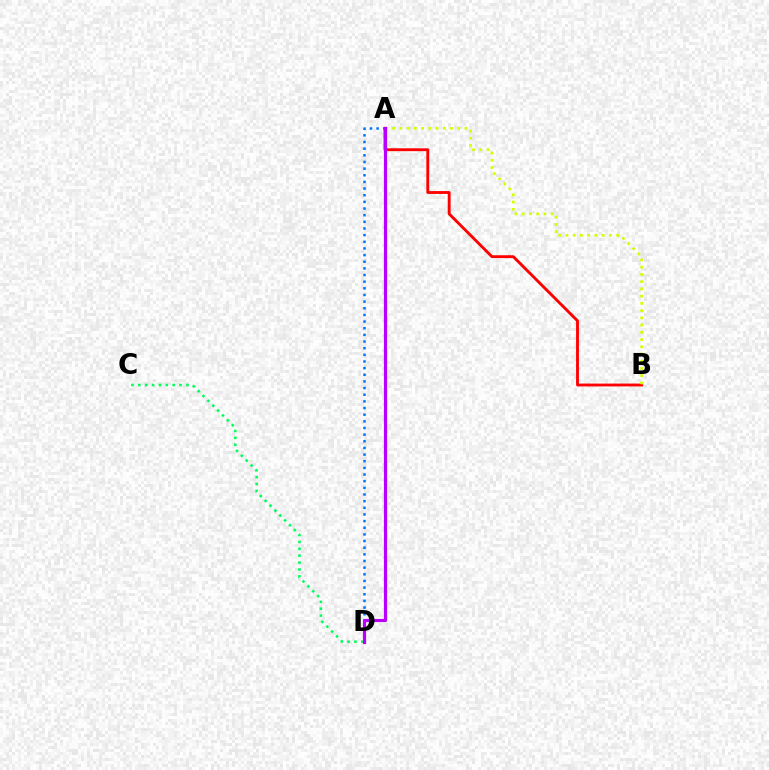{('A', 'B'): [{'color': '#ff0000', 'line_style': 'solid', 'thickness': 2.06}, {'color': '#d1ff00', 'line_style': 'dotted', 'thickness': 1.97}], ('C', 'D'): [{'color': '#00ff5c', 'line_style': 'dotted', 'thickness': 1.87}], ('A', 'D'): [{'color': '#0074ff', 'line_style': 'dotted', 'thickness': 1.81}, {'color': '#b900ff', 'line_style': 'solid', 'thickness': 2.3}]}